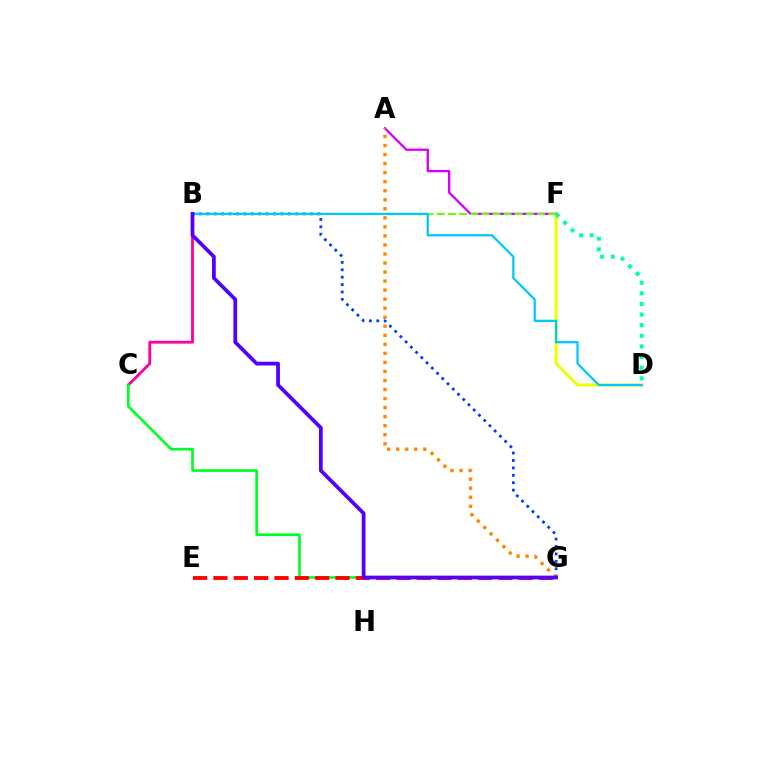{('B', 'C'): [{'color': '#ff00a0', 'line_style': 'solid', 'thickness': 2.05}], ('D', 'F'): [{'color': '#eeff00', 'line_style': 'solid', 'thickness': 2.18}, {'color': '#00ffaf', 'line_style': 'dotted', 'thickness': 2.88}], ('A', 'F'): [{'color': '#d600ff', 'line_style': 'solid', 'thickness': 1.68}], ('B', 'G'): [{'color': '#003fff', 'line_style': 'dotted', 'thickness': 2.01}, {'color': '#4f00ff', 'line_style': 'solid', 'thickness': 2.69}], ('A', 'G'): [{'color': '#ff8800', 'line_style': 'dotted', 'thickness': 2.46}], ('C', 'G'): [{'color': '#00ff27', 'line_style': 'solid', 'thickness': 1.93}], ('E', 'G'): [{'color': '#ff0000', 'line_style': 'dashed', 'thickness': 2.76}], ('B', 'F'): [{'color': '#66ff00', 'line_style': 'dashed', 'thickness': 1.51}], ('B', 'D'): [{'color': '#00c7ff', 'line_style': 'solid', 'thickness': 1.62}]}